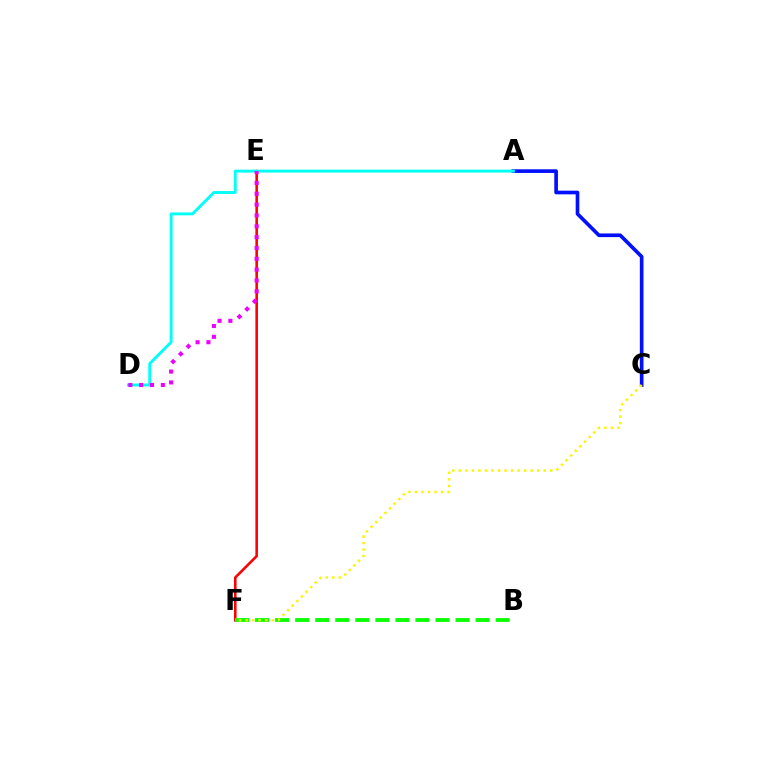{('E', 'F'): [{'color': '#ff0000', 'line_style': 'solid', 'thickness': 1.86}], ('B', 'F'): [{'color': '#08ff00', 'line_style': 'dashed', 'thickness': 2.72}], ('A', 'C'): [{'color': '#0010ff', 'line_style': 'solid', 'thickness': 2.63}], ('A', 'D'): [{'color': '#00fff6', 'line_style': 'solid', 'thickness': 2.09}], ('C', 'F'): [{'color': '#fcf500', 'line_style': 'dotted', 'thickness': 1.77}], ('D', 'E'): [{'color': '#ee00ff', 'line_style': 'dotted', 'thickness': 2.94}]}